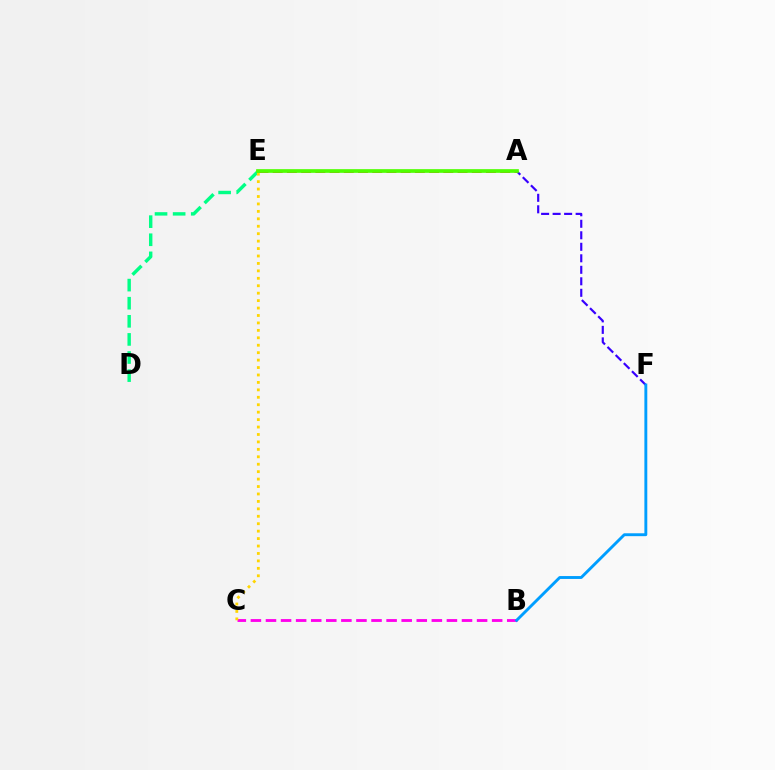{('B', 'C'): [{'color': '#ff00ed', 'line_style': 'dashed', 'thickness': 2.05}], ('A', 'F'): [{'color': '#3700ff', 'line_style': 'dashed', 'thickness': 1.56}], ('A', 'E'): [{'color': '#ff0000', 'line_style': 'dashed', 'thickness': 1.93}, {'color': '#4fff00', 'line_style': 'solid', 'thickness': 2.65}], ('B', 'F'): [{'color': '#009eff', 'line_style': 'solid', 'thickness': 2.08}], ('D', 'E'): [{'color': '#00ff86', 'line_style': 'dashed', 'thickness': 2.46}], ('C', 'E'): [{'color': '#ffd500', 'line_style': 'dotted', 'thickness': 2.02}]}